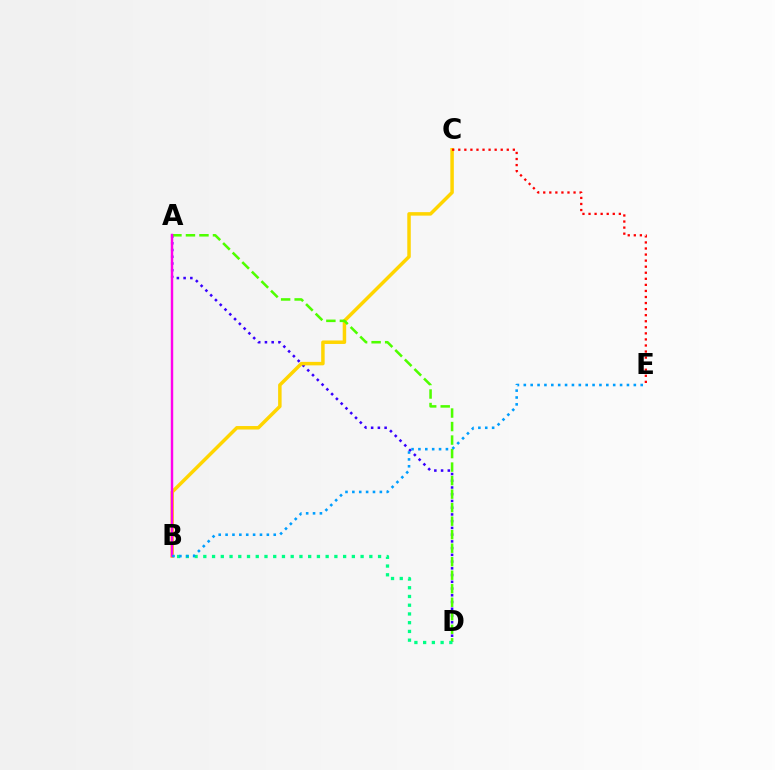{('A', 'D'): [{'color': '#3700ff', 'line_style': 'dotted', 'thickness': 1.83}, {'color': '#4fff00', 'line_style': 'dashed', 'thickness': 1.84}], ('B', 'C'): [{'color': '#ffd500', 'line_style': 'solid', 'thickness': 2.51}], ('A', 'B'): [{'color': '#ff00ed', 'line_style': 'solid', 'thickness': 1.76}], ('C', 'E'): [{'color': '#ff0000', 'line_style': 'dotted', 'thickness': 1.65}], ('B', 'D'): [{'color': '#00ff86', 'line_style': 'dotted', 'thickness': 2.37}], ('B', 'E'): [{'color': '#009eff', 'line_style': 'dotted', 'thickness': 1.87}]}